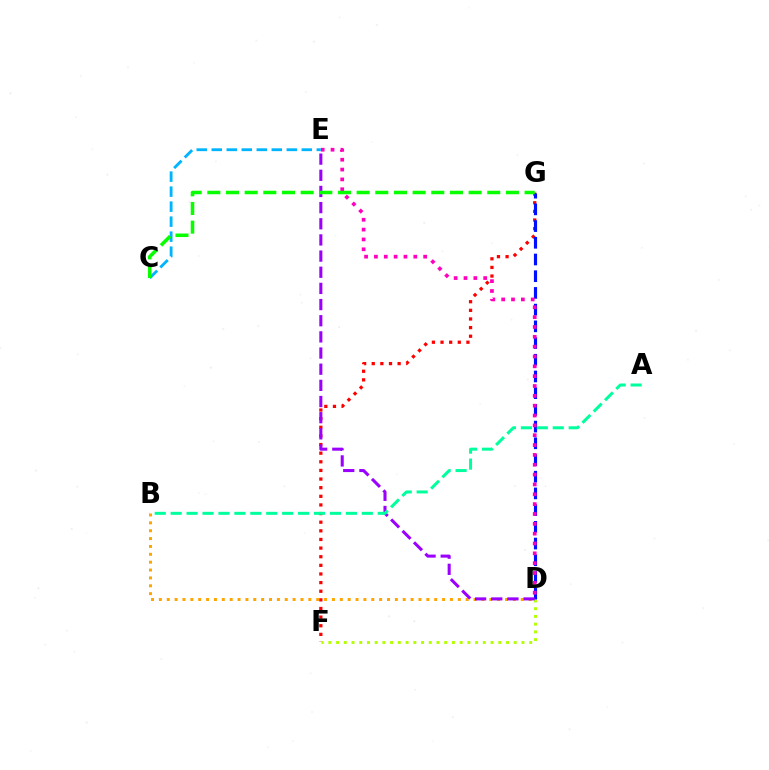{('F', 'G'): [{'color': '#ff0000', 'line_style': 'dotted', 'thickness': 2.34}], ('D', 'F'): [{'color': '#b3ff00', 'line_style': 'dotted', 'thickness': 2.1}], ('B', 'D'): [{'color': '#ffa500', 'line_style': 'dotted', 'thickness': 2.14}], ('D', 'G'): [{'color': '#0010ff', 'line_style': 'dashed', 'thickness': 2.27}], ('D', 'E'): [{'color': '#9b00ff', 'line_style': 'dashed', 'thickness': 2.2}, {'color': '#ff00bd', 'line_style': 'dotted', 'thickness': 2.67}], ('A', 'B'): [{'color': '#00ff9d', 'line_style': 'dashed', 'thickness': 2.16}], ('C', 'E'): [{'color': '#00b5ff', 'line_style': 'dashed', 'thickness': 2.04}], ('C', 'G'): [{'color': '#08ff00', 'line_style': 'dashed', 'thickness': 2.54}]}